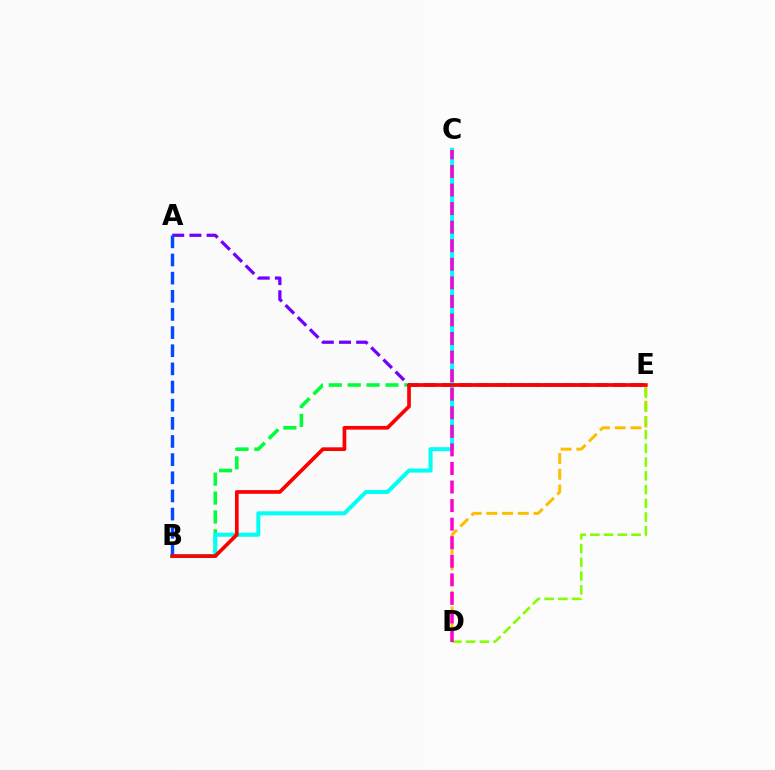{('D', 'E'): [{'color': '#ffbd00', 'line_style': 'dashed', 'thickness': 2.14}, {'color': '#84ff00', 'line_style': 'dashed', 'thickness': 1.87}], ('B', 'E'): [{'color': '#00ff39', 'line_style': 'dashed', 'thickness': 2.57}, {'color': '#ff0000', 'line_style': 'solid', 'thickness': 2.66}], ('A', 'E'): [{'color': '#7200ff', 'line_style': 'dashed', 'thickness': 2.33}], ('B', 'C'): [{'color': '#00fff6', 'line_style': 'solid', 'thickness': 2.91}], ('A', 'B'): [{'color': '#004bff', 'line_style': 'dashed', 'thickness': 2.47}], ('C', 'D'): [{'color': '#ff00cf', 'line_style': 'dashed', 'thickness': 2.52}]}